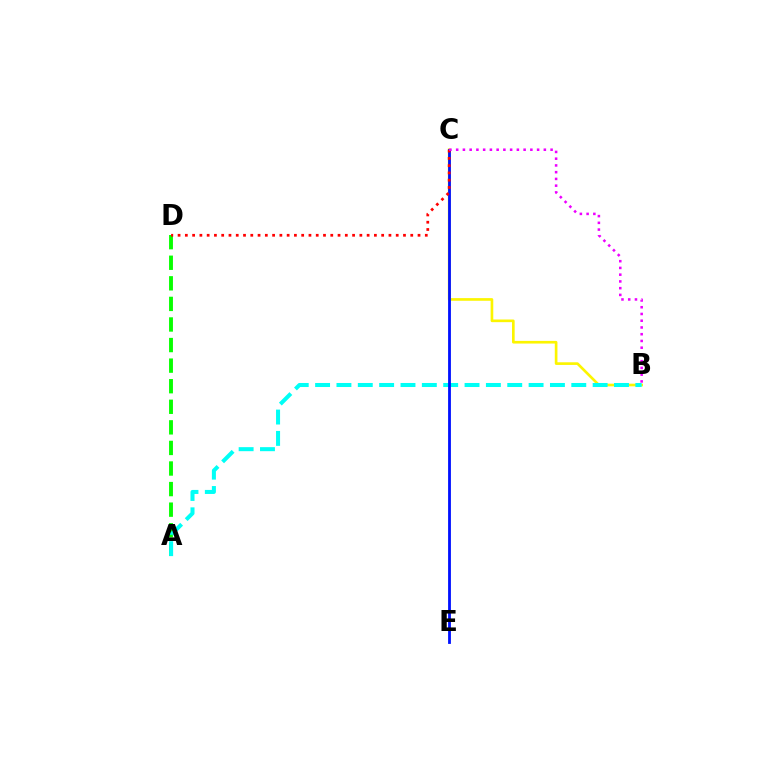{('B', 'C'): [{'color': '#fcf500', 'line_style': 'solid', 'thickness': 1.91}, {'color': '#ee00ff', 'line_style': 'dotted', 'thickness': 1.83}], ('A', 'D'): [{'color': '#08ff00', 'line_style': 'dashed', 'thickness': 2.8}], ('A', 'B'): [{'color': '#00fff6', 'line_style': 'dashed', 'thickness': 2.9}], ('C', 'E'): [{'color': '#0010ff', 'line_style': 'solid', 'thickness': 2.03}], ('C', 'D'): [{'color': '#ff0000', 'line_style': 'dotted', 'thickness': 1.98}]}